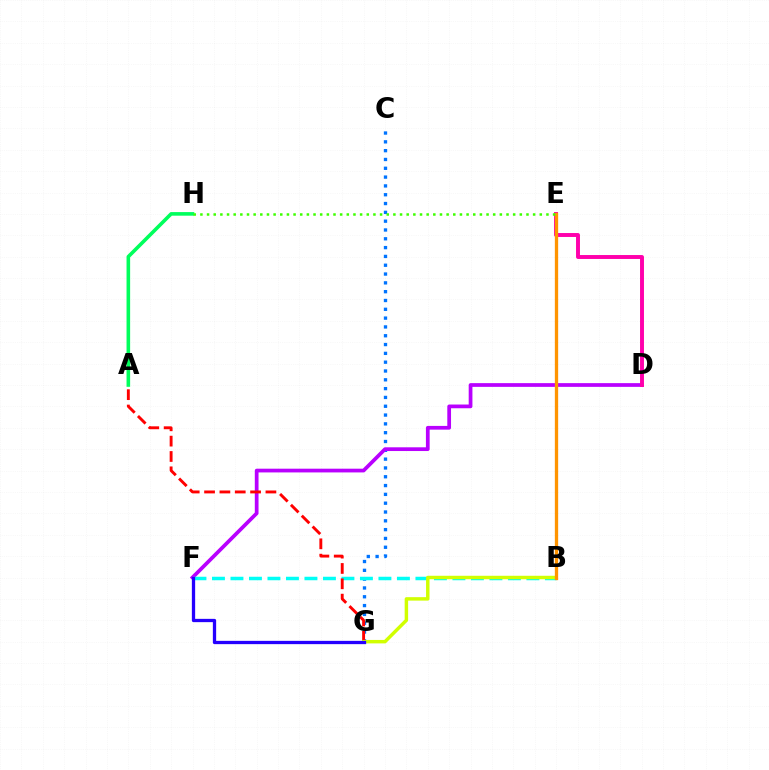{('C', 'G'): [{'color': '#0074ff', 'line_style': 'dotted', 'thickness': 2.39}], ('D', 'F'): [{'color': '#b900ff', 'line_style': 'solid', 'thickness': 2.69}], ('B', 'F'): [{'color': '#00fff6', 'line_style': 'dashed', 'thickness': 2.51}], ('A', 'G'): [{'color': '#ff0000', 'line_style': 'dashed', 'thickness': 2.08}], ('B', 'G'): [{'color': '#d1ff00', 'line_style': 'solid', 'thickness': 2.49}], ('D', 'E'): [{'color': '#ff00ac', 'line_style': 'solid', 'thickness': 2.83}], ('B', 'E'): [{'color': '#ff9400', 'line_style': 'solid', 'thickness': 2.38}], ('A', 'H'): [{'color': '#00ff5c', 'line_style': 'solid', 'thickness': 2.59}], ('F', 'G'): [{'color': '#2500ff', 'line_style': 'solid', 'thickness': 2.37}], ('E', 'H'): [{'color': '#3dff00', 'line_style': 'dotted', 'thickness': 1.81}]}